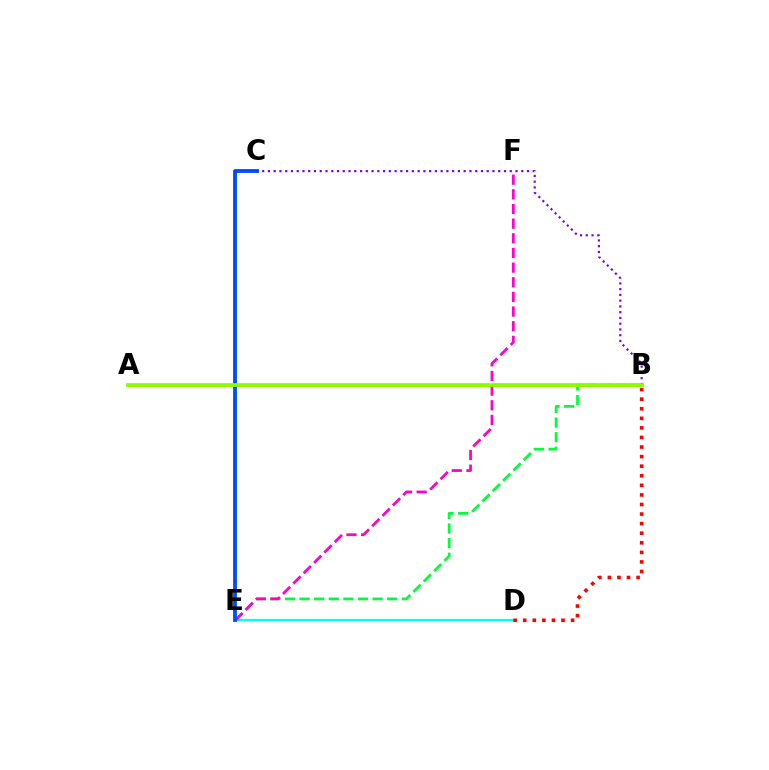{('B', 'E'): [{'color': '#00ff39', 'line_style': 'dashed', 'thickness': 1.98}], ('A', 'B'): [{'color': '#ffbd00', 'line_style': 'solid', 'thickness': 2.12}, {'color': '#84ff00', 'line_style': 'solid', 'thickness': 2.67}], ('D', 'E'): [{'color': '#00fff6', 'line_style': 'solid', 'thickness': 1.6}], ('E', 'F'): [{'color': '#ff00cf', 'line_style': 'dashed', 'thickness': 1.99}], ('B', 'C'): [{'color': '#7200ff', 'line_style': 'dotted', 'thickness': 1.56}], ('C', 'E'): [{'color': '#004bff', 'line_style': 'solid', 'thickness': 2.74}], ('B', 'D'): [{'color': '#ff0000', 'line_style': 'dotted', 'thickness': 2.6}]}